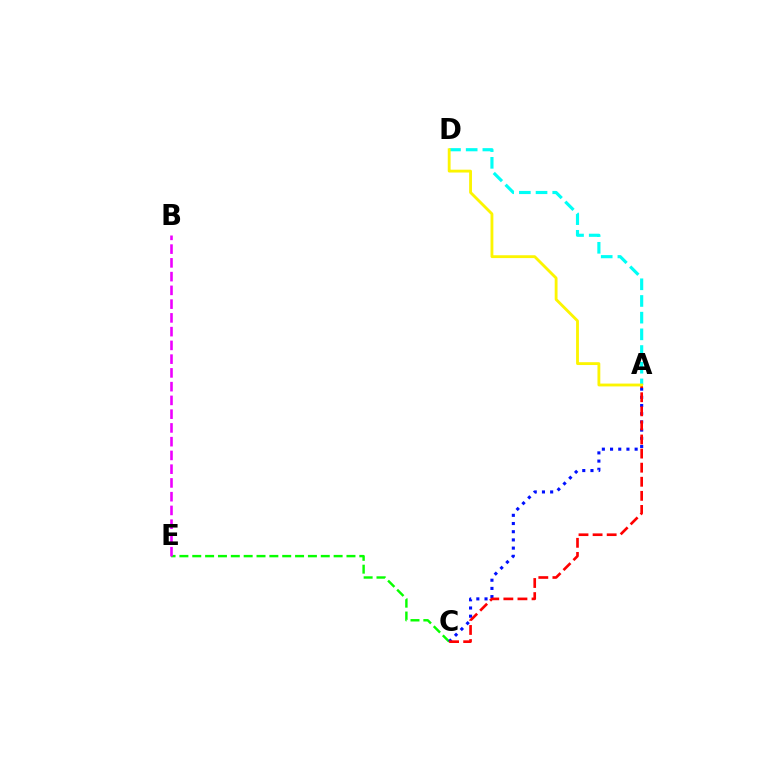{('C', 'E'): [{'color': '#08ff00', 'line_style': 'dashed', 'thickness': 1.75}], ('A', 'D'): [{'color': '#00fff6', 'line_style': 'dashed', 'thickness': 2.27}, {'color': '#fcf500', 'line_style': 'solid', 'thickness': 2.04}], ('A', 'C'): [{'color': '#0010ff', 'line_style': 'dotted', 'thickness': 2.23}, {'color': '#ff0000', 'line_style': 'dashed', 'thickness': 1.91}], ('B', 'E'): [{'color': '#ee00ff', 'line_style': 'dashed', 'thickness': 1.87}]}